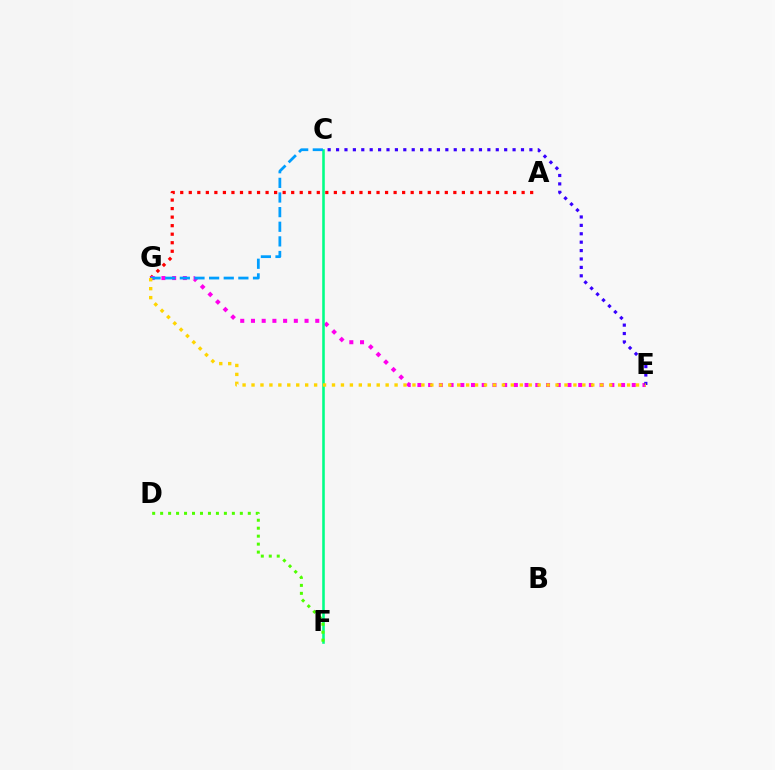{('A', 'G'): [{'color': '#ff0000', 'line_style': 'dotted', 'thickness': 2.32}], ('E', 'G'): [{'color': '#ff00ed', 'line_style': 'dotted', 'thickness': 2.91}, {'color': '#ffd500', 'line_style': 'dotted', 'thickness': 2.43}], ('C', 'E'): [{'color': '#3700ff', 'line_style': 'dotted', 'thickness': 2.28}], ('C', 'F'): [{'color': '#00ff86', 'line_style': 'solid', 'thickness': 1.86}], ('D', 'F'): [{'color': '#4fff00', 'line_style': 'dotted', 'thickness': 2.17}], ('C', 'G'): [{'color': '#009eff', 'line_style': 'dashed', 'thickness': 1.99}]}